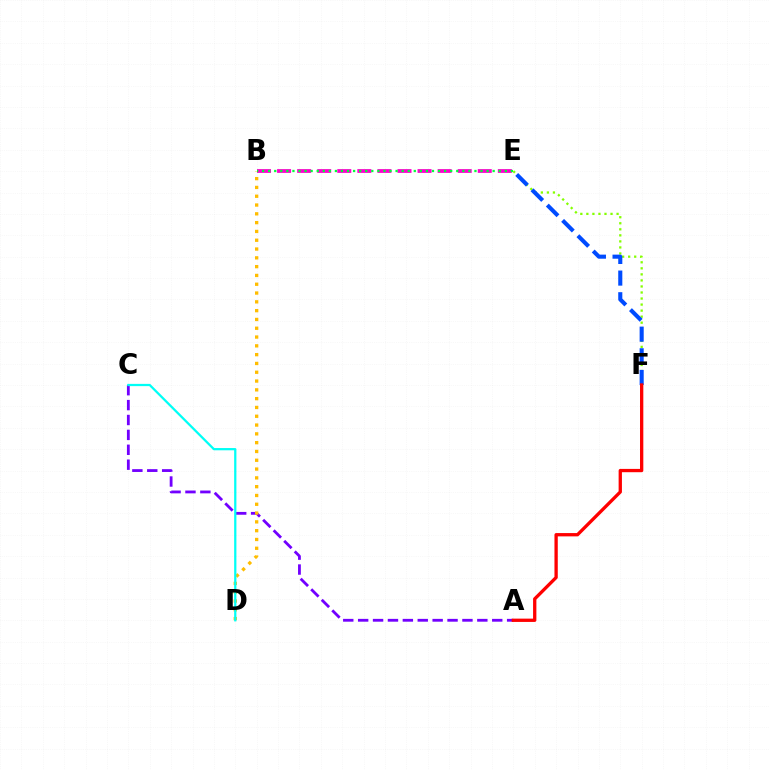{('E', 'F'): [{'color': '#84ff00', 'line_style': 'dotted', 'thickness': 1.64}, {'color': '#004bff', 'line_style': 'dashed', 'thickness': 2.94}], ('A', 'C'): [{'color': '#7200ff', 'line_style': 'dashed', 'thickness': 2.02}], ('B', 'D'): [{'color': '#ffbd00', 'line_style': 'dotted', 'thickness': 2.39}], ('B', 'E'): [{'color': '#ff00cf', 'line_style': 'dashed', 'thickness': 2.73}, {'color': '#00ff39', 'line_style': 'dotted', 'thickness': 1.65}], ('A', 'F'): [{'color': '#ff0000', 'line_style': 'solid', 'thickness': 2.38}], ('C', 'D'): [{'color': '#00fff6', 'line_style': 'solid', 'thickness': 1.62}]}